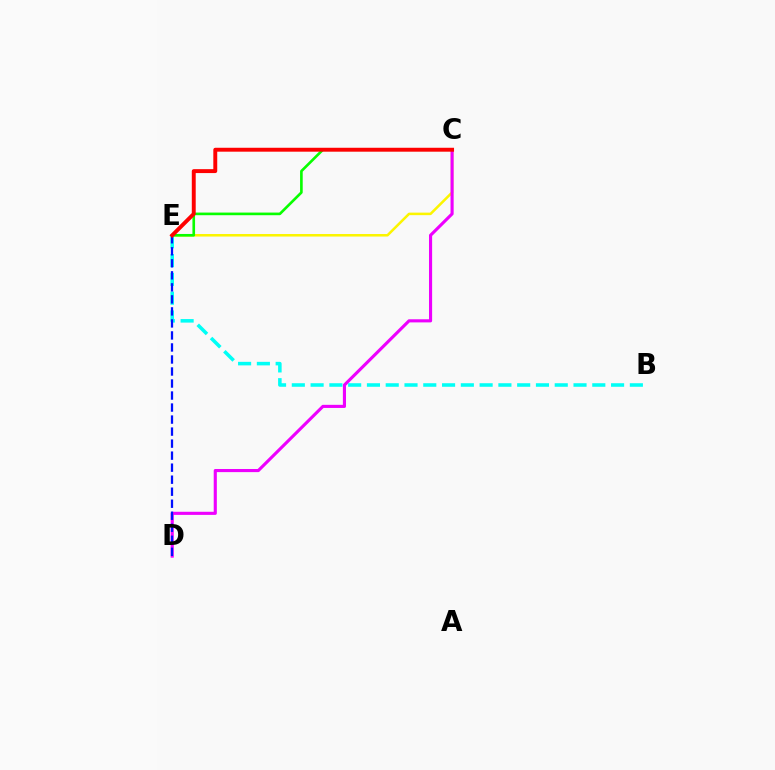{('C', 'E'): [{'color': '#fcf500', 'line_style': 'solid', 'thickness': 1.82}, {'color': '#08ff00', 'line_style': 'solid', 'thickness': 1.9}, {'color': '#ff0000', 'line_style': 'solid', 'thickness': 2.82}], ('C', 'D'): [{'color': '#ee00ff', 'line_style': 'solid', 'thickness': 2.25}], ('B', 'E'): [{'color': '#00fff6', 'line_style': 'dashed', 'thickness': 2.55}], ('D', 'E'): [{'color': '#0010ff', 'line_style': 'dashed', 'thickness': 1.63}]}